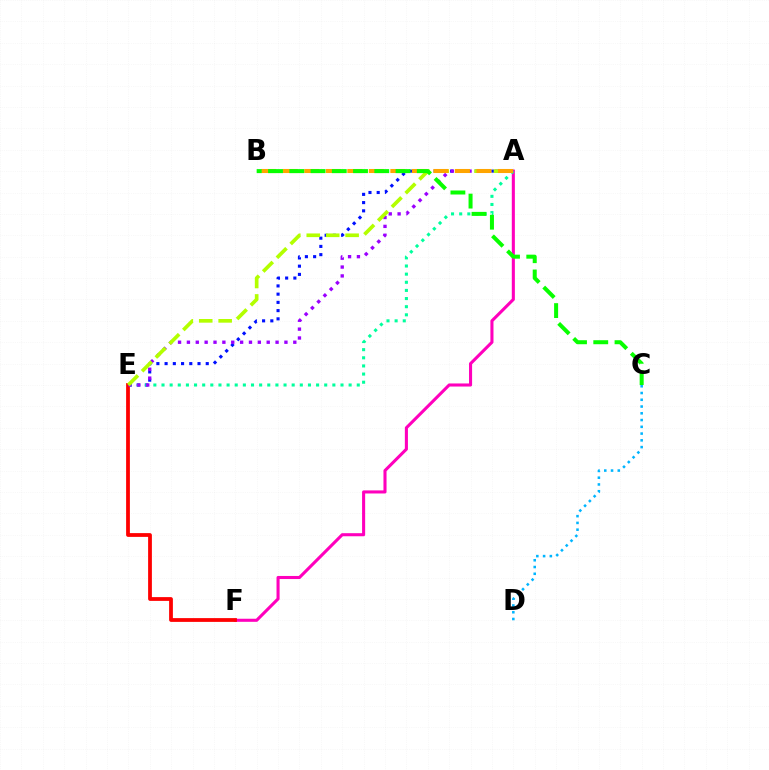{('A', 'E'): [{'color': '#0010ff', 'line_style': 'dotted', 'thickness': 2.24}, {'color': '#00ff9d', 'line_style': 'dotted', 'thickness': 2.21}, {'color': '#9b00ff', 'line_style': 'dotted', 'thickness': 2.41}, {'color': '#b3ff00', 'line_style': 'dashed', 'thickness': 2.64}], ('A', 'F'): [{'color': '#ff00bd', 'line_style': 'solid', 'thickness': 2.21}], ('E', 'F'): [{'color': '#ff0000', 'line_style': 'solid', 'thickness': 2.72}], ('C', 'D'): [{'color': '#00b5ff', 'line_style': 'dotted', 'thickness': 1.84}], ('A', 'B'): [{'color': '#ffa500', 'line_style': 'dashed', 'thickness': 2.92}], ('B', 'C'): [{'color': '#08ff00', 'line_style': 'dashed', 'thickness': 2.89}]}